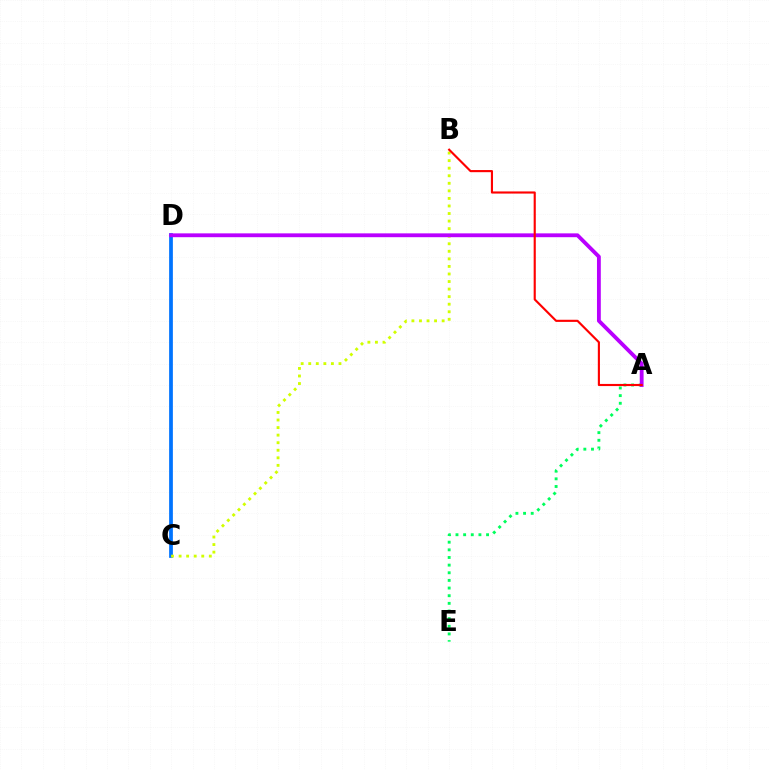{('C', 'D'): [{'color': '#0074ff', 'line_style': 'solid', 'thickness': 2.69}], ('B', 'C'): [{'color': '#d1ff00', 'line_style': 'dotted', 'thickness': 2.05}], ('A', 'E'): [{'color': '#00ff5c', 'line_style': 'dotted', 'thickness': 2.08}], ('A', 'D'): [{'color': '#b900ff', 'line_style': 'solid', 'thickness': 2.76}], ('A', 'B'): [{'color': '#ff0000', 'line_style': 'solid', 'thickness': 1.54}]}